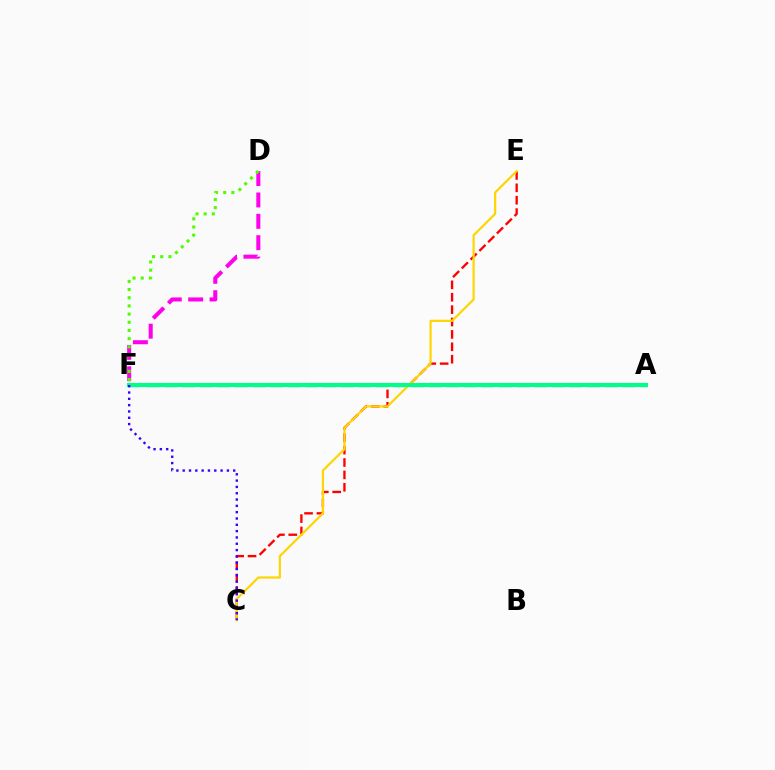{('C', 'E'): [{'color': '#ff0000', 'line_style': 'dashed', 'thickness': 1.68}, {'color': '#ffd500', 'line_style': 'solid', 'thickness': 1.59}], ('A', 'F'): [{'color': '#009eff', 'line_style': 'dashed', 'thickness': 2.39}, {'color': '#00ff86', 'line_style': 'solid', 'thickness': 2.94}], ('D', 'F'): [{'color': '#ff00ed', 'line_style': 'dashed', 'thickness': 2.9}, {'color': '#4fff00', 'line_style': 'dotted', 'thickness': 2.22}], ('C', 'F'): [{'color': '#3700ff', 'line_style': 'dotted', 'thickness': 1.72}]}